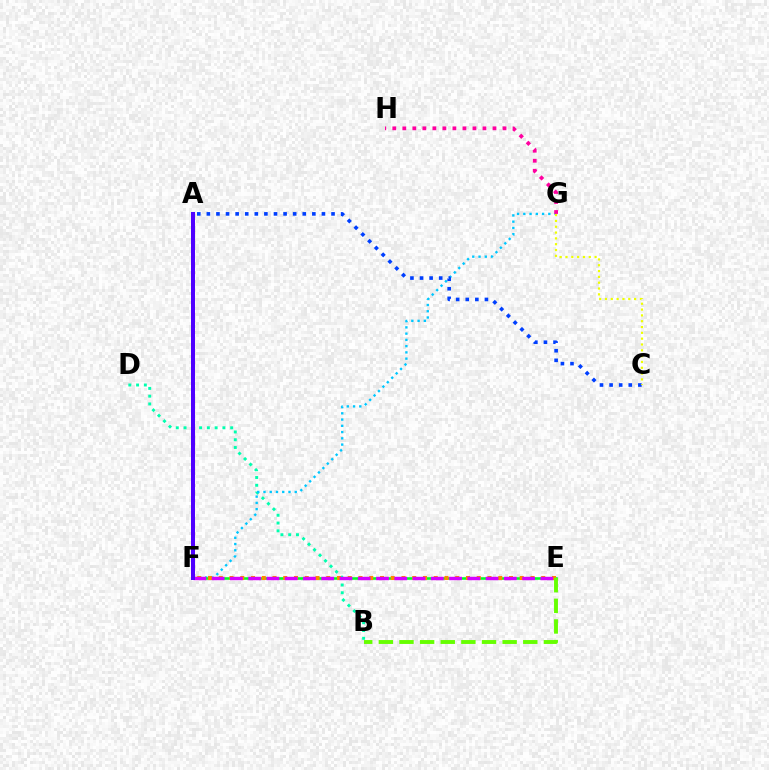{('A', 'F'): [{'color': '#ff0000', 'line_style': 'dotted', 'thickness': 2.22}, {'color': '#4f00ff', 'line_style': 'solid', 'thickness': 2.87}], ('B', 'D'): [{'color': '#00ffaf', 'line_style': 'dotted', 'thickness': 2.11}], ('F', 'G'): [{'color': '#00c7ff', 'line_style': 'dotted', 'thickness': 1.7}], ('E', 'F'): [{'color': '#00ff27', 'line_style': 'solid', 'thickness': 1.86}, {'color': '#ff8800', 'line_style': 'dotted', 'thickness': 2.92}, {'color': '#d600ff', 'line_style': 'dashed', 'thickness': 2.48}], ('B', 'E'): [{'color': '#66ff00', 'line_style': 'dashed', 'thickness': 2.8}], ('G', 'H'): [{'color': '#ff00a0', 'line_style': 'dotted', 'thickness': 2.72}], ('A', 'C'): [{'color': '#003fff', 'line_style': 'dotted', 'thickness': 2.61}], ('C', 'G'): [{'color': '#eeff00', 'line_style': 'dotted', 'thickness': 1.58}]}